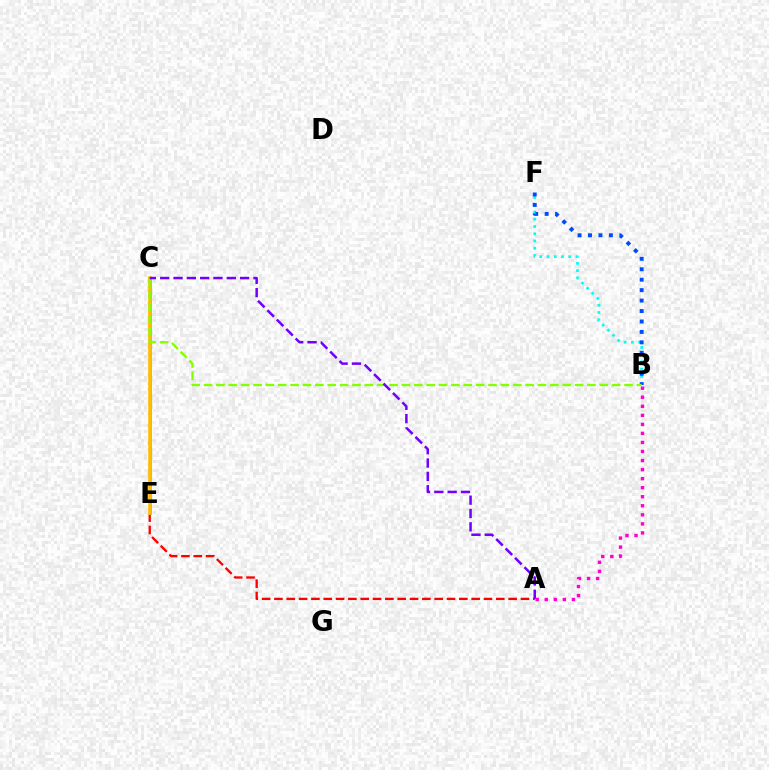{('A', 'E'): [{'color': '#ff0000', 'line_style': 'dashed', 'thickness': 1.67}], ('C', 'E'): [{'color': '#00ff39', 'line_style': 'solid', 'thickness': 2.15}, {'color': '#ffbd00', 'line_style': 'solid', 'thickness': 2.61}], ('B', 'F'): [{'color': '#00fff6', 'line_style': 'dotted', 'thickness': 1.97}, {'color': '#004bff', 'line_style': 'dotted', 'thickness': 2.84}], ('B', 'C'): [{'color': '#84ff00', 'line_style': 'dashed', 'thickness': 1.68}], ('A', 'C'): [{'color': '#7200ff', 'line_style': 'dashed', 'thickness': 1.81}], ('A', 'B'): [{'color': '#ff00cf', 'line_style': 'dotted', 'thickness': 2.46}]}